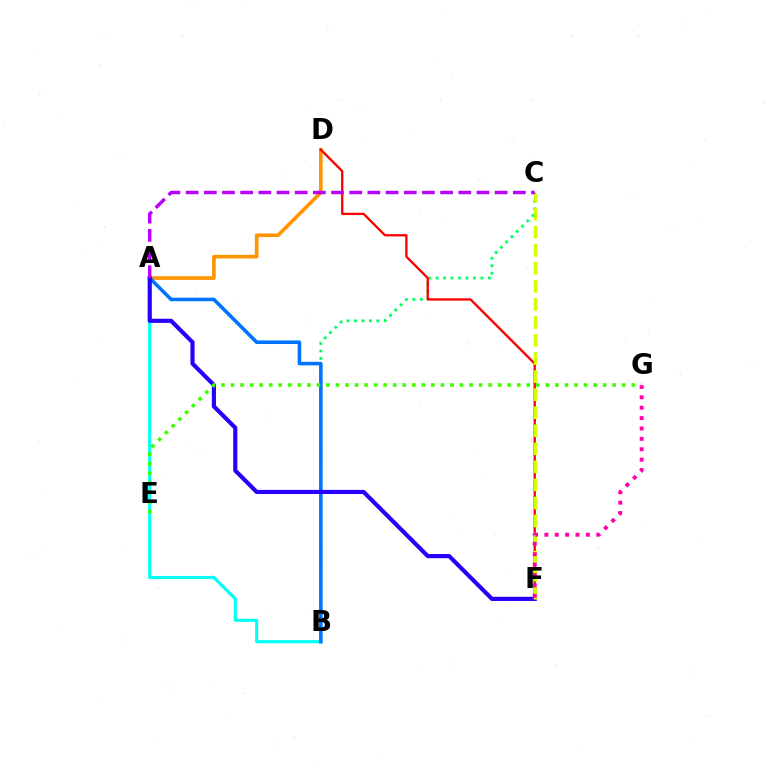{('A', 'B'): [{'color': '#00fff6', 'line_style': 'solid', 'thickness': 2.26}, {'color': '#0074ff', 'line_style': 'solid', 'thickness': 2.57}], ('A', 'D'): [{'color': '#ff9400', 'line_style': 'solid', 'thickness': 2.63}], ('B', 'C'): [{'color': '#00ff5c', 'line_style': 'dotted', 'thickness': 2.03}], ('A', 'F'): [{'color': '#2500ff', 'line_style': 'solid', 'thickness': 2.99}], ('D', 'F'): [{'color': '#ff0000', 'line_style': 'solid', 'thickness': 1.67}], ('C', 'F'): [{'color': '#d1ff00', 'line_style': 'dashed', 'thickness': 2.45}], ('F', 'G'): [{'color': '#ff00ac', 'line_style': 'dotted', 'thickness': 2.82}], ('E', 'G'): [{'color': '#3dff00', 'line_style': 'dotted', 'thickness': 2.59}], ('A', 'C'): [{'color': '#b900ff', 'line_style': 'dashed', 'thickness': 2.47}]}